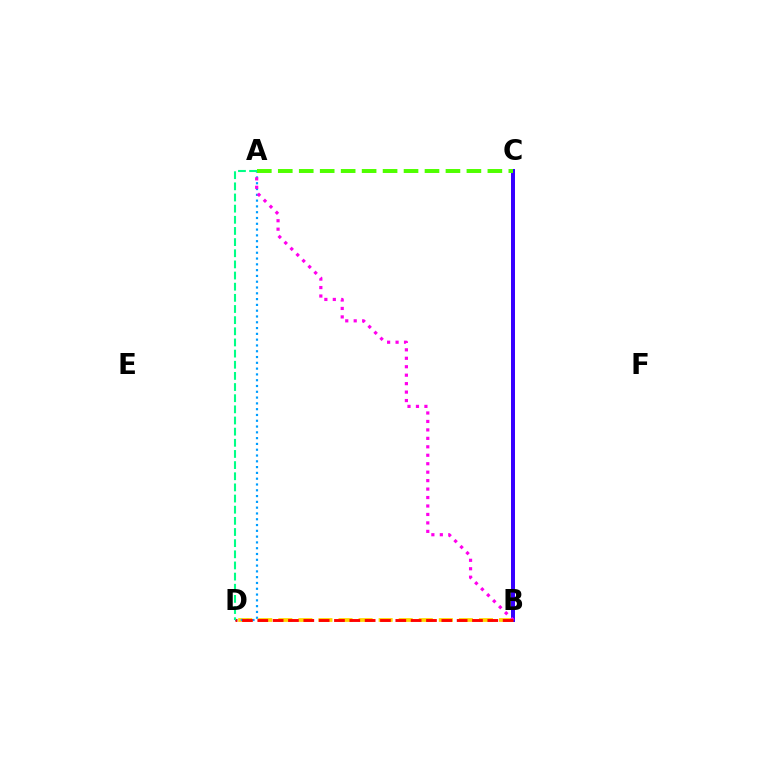{('B', 'C'): [{'color': '#3700ff', 'line_style': 'solid', 'thickness': 2.87}], ('B', 'D'): [{'color': '#ffd500', 'line_style': 'dashed', 'thickness': 2.73}, {'color': '#ff0000', 'line_style': 'dashed', 'thickness': 2.08}], ('A', 'D'): [{'color': '#009eff', 'line_style': 'dotted', 'thickness': 1.57}, {'color': '#00ff86', 'line_style': 'dashed', 'thickness': 1.51}], ('A', 'B'): [{'color': '#ff00ed', 'line_style': 'dotted', 'thickness': 2.3}], ('A', 'C'): [{'color': '#4fff00', 'line_style': 'dashed', 'thickness': 2.85}]}